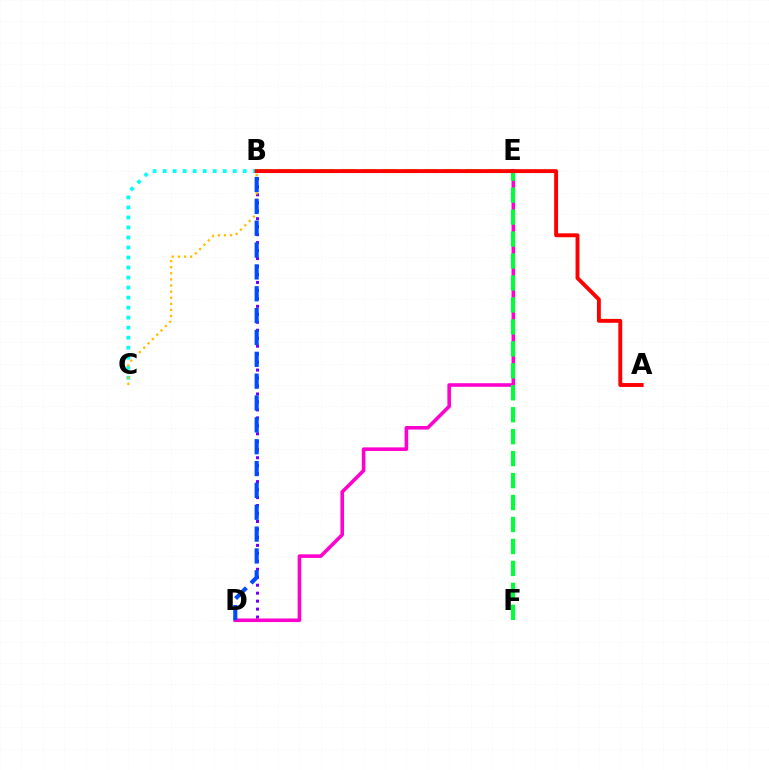{('B', 'D'): [{'color': '#7200ff', 'line_style': 'dotted', 'thickness': 2.16}, {'color': '#004bff', 'line_style': 'dashed', 'thickness': 2.97}], ('B', 'E'): [{'color': '#84ff00', 'line_style': 'dashed', 'thickness': 2.84}], ('B', 'C'): [{'color': '#00fff6', 'line_style': 'dotted', 'thickness': 2.72}, {'color': '#ffbd00', 'line_style': 'dotted', 'thickness': 1.66}], ('D', 'E'): [{'color': '#ff00cf', 'line_style': 'solid', 'thickness': 2.58}], ('E', 'F'): [{'color': '#00ff39', 'line_style': 'dashed', 'thickness': 2.98}], ('A', 'B'): [{'color': '#ff0000', 'line_style': 'solid', 'thickness': 2.81}]}